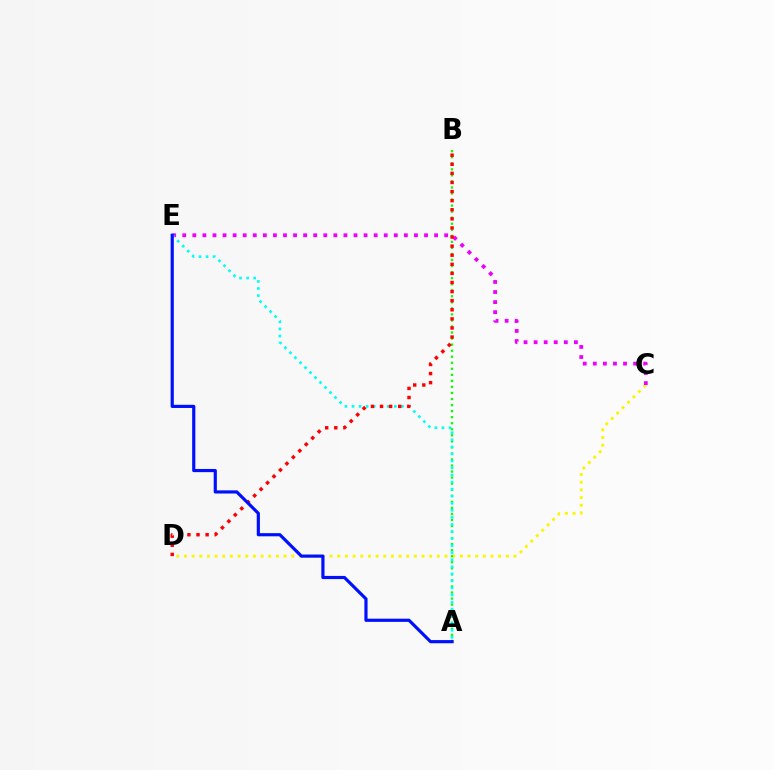{('C', 'D'): [{'color': '#fcf500', 'line_style': 'dotted', 'thickness': 2.08}], ('C', 'E'): [{'color': '#ee00ff', 'line_style': 'dotted', 'thickness': 2.74}], ('A', 'B'): [{'color': '#08ff00', 'line_style': 'dotted', 'thickness': 1.64}], ('A', 'E'): [{'color': '#00fff6', 'line_style': 'dotted', 'thickness': 1.92}, {'color': '#0010ff', 'line_style': 'solid', 'thickness': 2.28}], ('B', 'D'): [{'color': '#ff0000', 'line_style': 'dotted', 'thickness': 2.47}]}